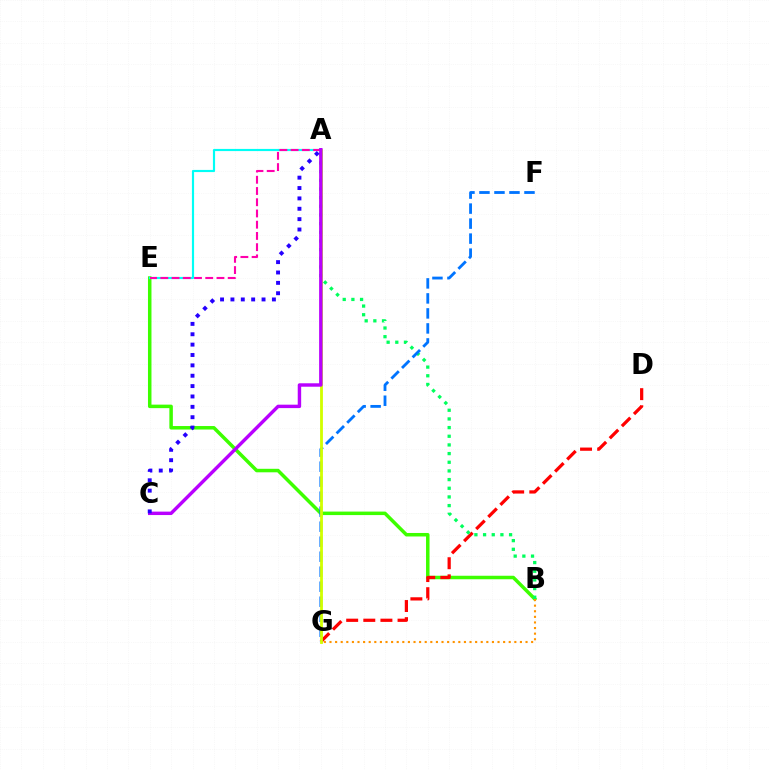{('B', 'E'): [{'color': '#3dff00', 'line_style': 'solid', 'thickness': 2.52}], ('B', 'G'): [{'color': '#ff9400', 'line_style': 'dotted', 'thickness': 1.52}], ('A', 'E'): [{'color': '#00fff6', 'line_style': 'solid', 'thickness': 1.56}, {'color': '#ff00ac', 'line_style': 'dashed', 'thickness': 1.53}], ('D', 'G'): [{'color': '#ff0000', 'line_style': 'dashed', 'thickness': 2.33}], ('A', 'B'): [{'color': '#00ff5c', 'line_style': 'dotted', 'thickness': 2.35}], ('F', 'G'): [{'color': '#0074ff', 'line_style': 'dashed', 'thickness': 2.04}], ('A', 'G'): [{'color': '#d1ff00', 'line_style': 'solid', 'thickness': 2.03}], ('A', 'C'): [{'color': '#b900ff', 'line_style': 'solid', 'thickness': 2.47}, {'color': '#2500ff', 'line_style': 'dotted', 'thickness': 2.82}]}